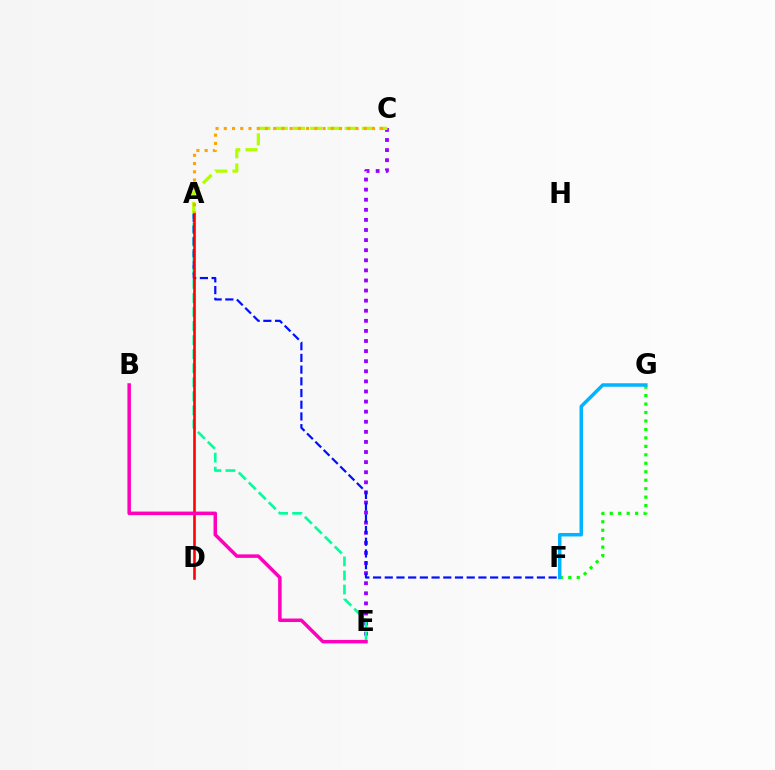{('C', 'E'): [{'color': '#9b00ff', 'line_style': 'dotted', 'thickness': 2.74}], ('A', 'E'): [{'color': '#00ff9d', 'line_style': 'dashed', 'thickness': 1.91}], ('A', 'C'): [{'color': '#b3ff00', 'line_style': 'dashed', 'thickness': 2.34}, {'color': '#ffa500', 'line_style': 'dotted', 'thickness': 2.24}], ('F', 'G'): [{'color': '#08ff00', 'line_style': 'dotted', 'thickness': 2.3}, {'color': '#00b5ff', 'line_style': 'solid', 'thickness': 2.51}], ('A', 'F'): [{'color': '#0010ff', 'line_style': 'dashed', 'thickness': 1.59}], ('A', 'D'): [{'color': '#ff0000', 'line_style': 'solid', 'thickness': 1.87}], ('B', 'E'): [{'color': '#ff00bd', 'line_style': 'solid', 'thickness': 2.52}]}